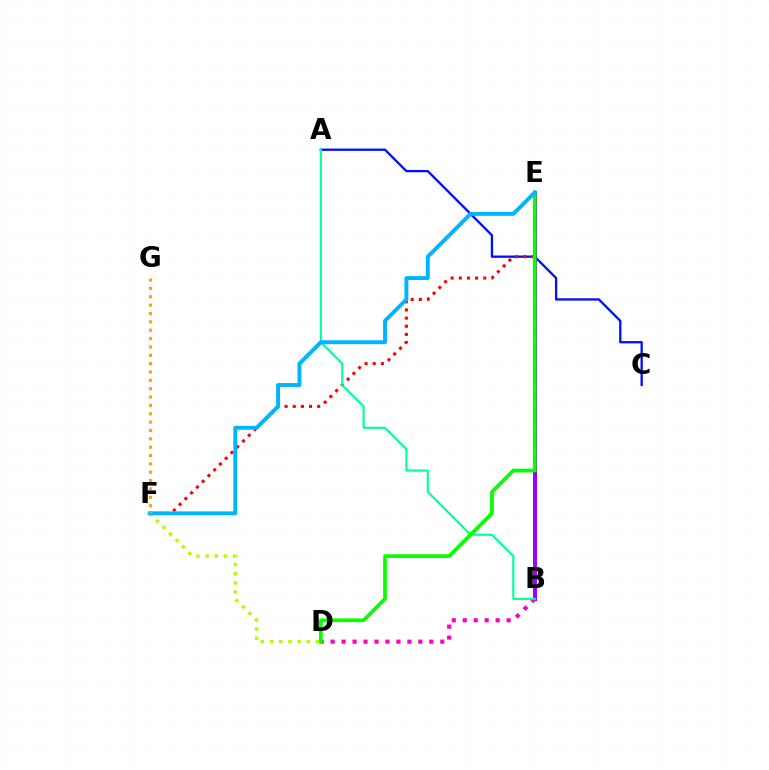{('B', 'E'): [{'color': '#9b00ff', 'line_style': 'solid', 'thickness': 2.85}], ('B', 'D'): [{'color': '#ff00bd', 'line_style': 'dotted', 'thickness': 2.98}], ('A', 'C'): [{'color': '#0010ff', 'line_style': 'solid', 'thickness': 1.66}], ('E', 'F'): [{'color': '#ff0000', 'line_style': 'dotted', 'thickness': 2.21}, {'color': '#00b5ff', 'line_style': 'solid', 'thickness': 2.81}], ('D', 'F'): [{'color': '#b3ff00', 'line_style': 'dotted', 'thickness': 2.49}], ('A', 'B'): [{'color': '#00ff9d', 'line_style': 'solid', 'thickness': 1.54}], ('D', 'E'): [{'color': '#08ff00', 'line_style': 'solid', 'thickness': 2.68}], ('F', 'G'): [{'color': '#ffa500', 'line_style': 'dotted', 'thickness': 2.27}]}